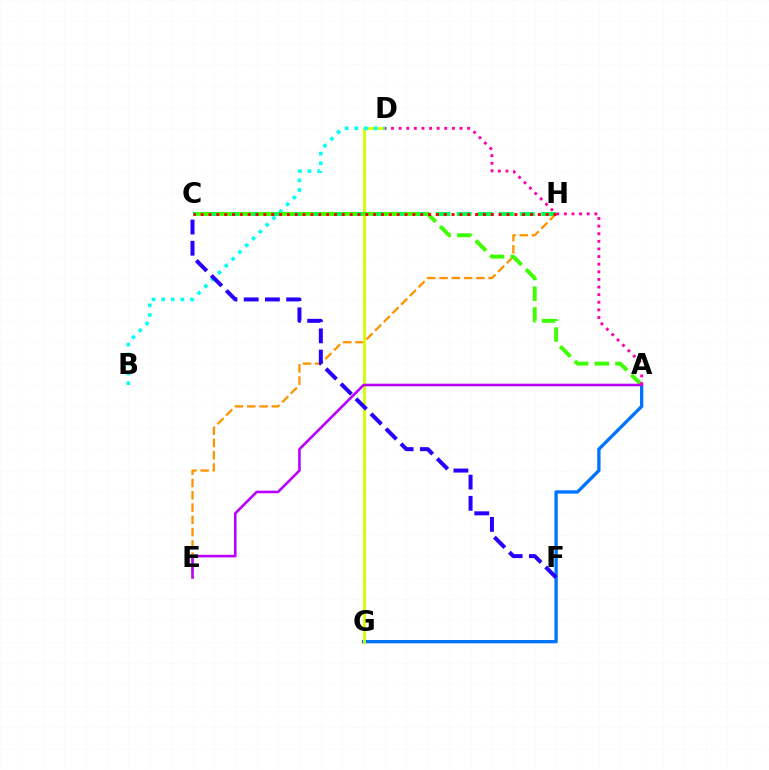{('C', 'H'): [{'color': '#00ff5c', 'line_style': 'dashed', 'thickness': 2.87}, {'color': '#ff0000', 'line_style': 'dotted', 'thickness': 2.13}], ('A', 'G'): [{'color': '#0074ff', 'line_style': 'solid', 'thickness': 2.4}], ('E', 'H'): [{'color': '#ff9400', 'line_style': 'dashed', 'thickness': 1.67}], ('D', 'G'): [{'color': '#d1ff00', 'line_style': 'solid', 'thickness': 2.01}], ('B', 'D'): [{'color': '#00fff6', 'line_style': 'dotted', 'thickness': 2.62}], ('A', 'C'): [{'color': '#3dff00', 'line_style': 'dashed', 'thickness': 2.82}], ('A', 'E'): [{'color': '#b900ff', 'line_style': 'solid', 'thickness': 1.87}], ('A', 'D'): [{'color': '#ff00ac', 'line_style': 'dotted', 'thickness': 2.07}], ('C', 'F'): [{'color': '#2500ff', 'line_style': 'dashed', 'thickness': 2.88}]}